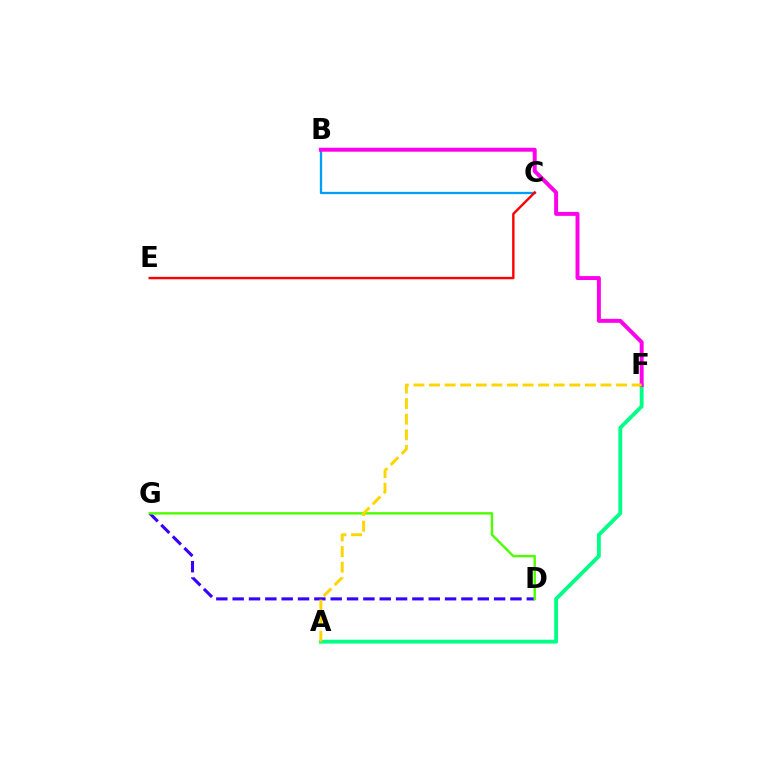{('B', 'C'): [{'color': '#009eff', 'line_style': 'solid', 'thickness': 1.66}], ('D', 'G'): [{'color': '#3700ff', 'line_style': 'dashed', 'thickness': 2.22}, {'color': '#4fff00', 'line_style': 'solid', 'thickness': 1.75}], ('A', 'F'): [{'color': '#00ff86', 'line_style': 'solid', 'thickness': 2.77}, {'color': '#ffd500', 'line_style': 'dashed', 'thickness': 2.12}], ('B', 'F'): [{'color': '#ff00ed', 'line_style': 'solid', 'thickness': 2.84}], ('C', 'E'): [{'color': '#ff0000', 'line_style': 'solid', 'thickness': 1.72}]}